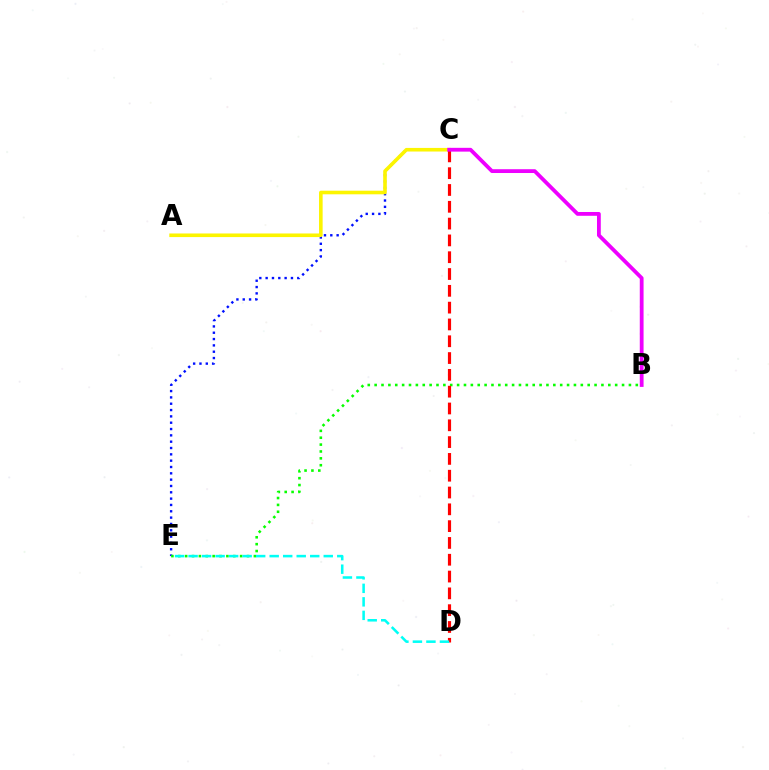{('C', 'E'): [{'color': '#0010ff', 'line_style': 'dotted', 'thickness': 1.72}], ('B', 'E'): [{'color': '#08ff00', 'line_style': 'dotted', 'thickness': 1.87}], ('A', 'C'): [{'color': '#fcf500', 'line_style': 'solid', 'thickness': 2.59}], ('C', 'D'): [{'color': '#ff0000', 'line_style': 'dashed', 'thickness': 2.28}], ('B', 'C'): [{'color': '#ee00ff', 'line_style': 'solid', 'thickness': 2.73}], ('D', 'E'): [{'color': '#00fff6', 'line_style': 'dashed', 'thickness': 1.84}]}